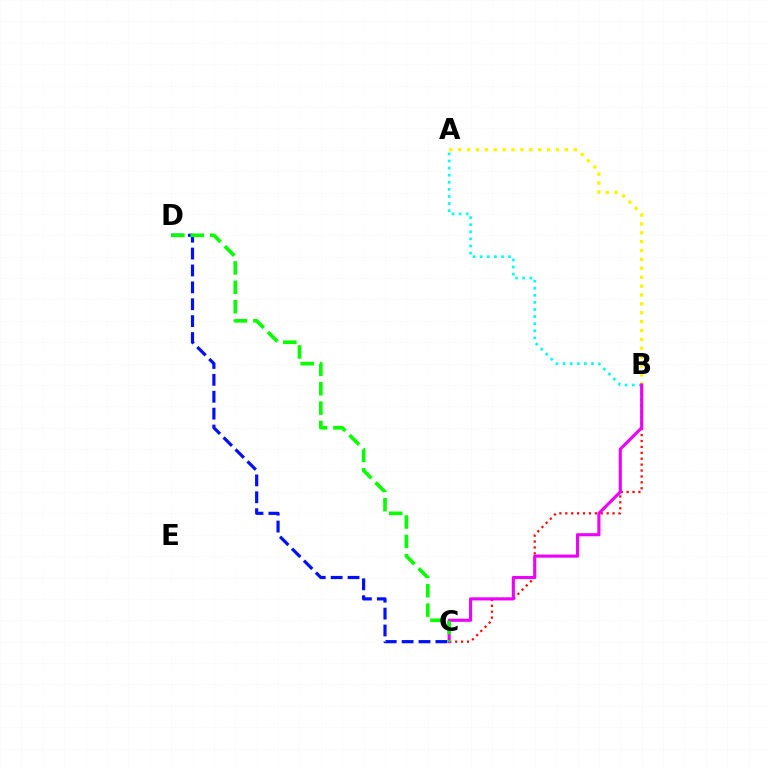{('B', 'C'): [{'color': '#ff0000', 'line_style': 'dotted', 'thickness': 1.61}, {'color': '#ee00ff', 'line_style': 'solid', 'thickness': 2.23}], ('C', 'D'): [{'color': '#0010ff', 'line_style': 'dashed', 'thickness': 2.29}, {'color': '#08ff00', 'line_style': 'dashed', 'thickness': 2.63}], ('A', 'B'): [{'color': '#00fff6', 'line_style': 'dotted', 'thickness': 1.93}, {'color': '#fcf500', 'line_style': 'dotted', 'thickness': 2.41}]}